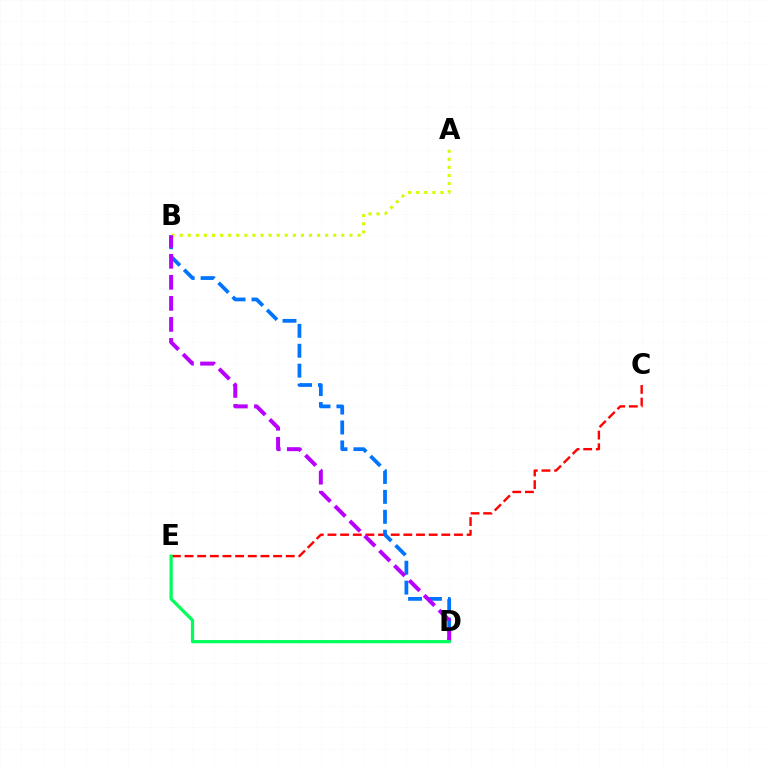{('C', 'E'): [{'color': '#ff0000', 'line_style': 'dashed', 'thickness': 1.72}], ('B', 'D'): [{'color': '#0074ff', 'line_style': 'dashed', 'thickness': 2.71}, {'color': '#b900ff', 'line_style': 'dashed', 'thickness': 2.86}], ('A', 'B'): [{'color': '#d1ff00', 'line_style': 'dotted', 'thickness': 2.2}], ('D', 'E'): [{'color': '#00ff5c', 'line_style': 'solid', 'thickness': 2.33}]}